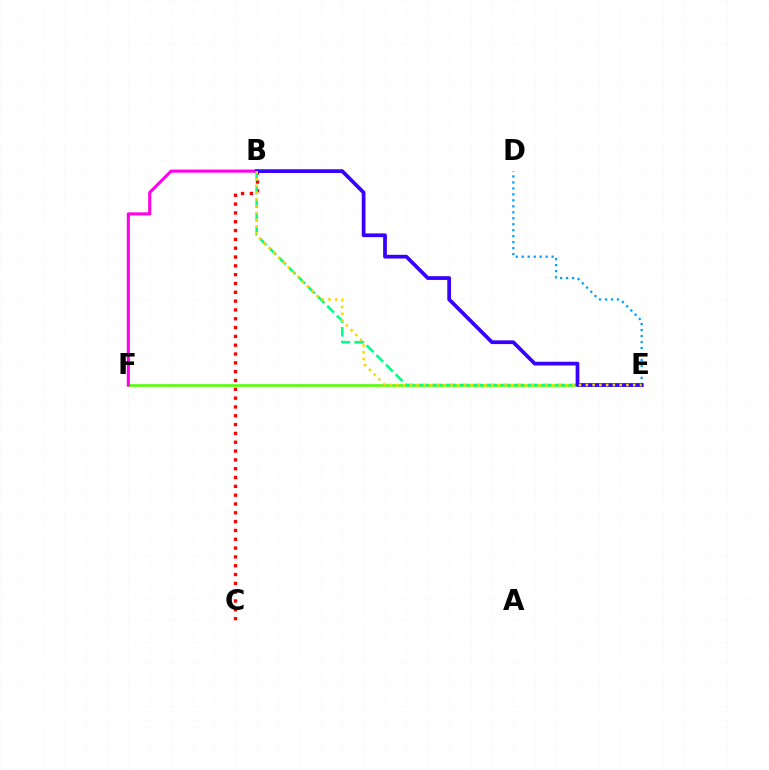{('B', 'C'): [{'color': '#ff0000', 'line_style': 'dotted', 'thickness': 2.4}], ('E', 'F'): [{'color': '#4fff00', 'line_style': 'solid', 'thickness': 1.85}], ('D', 'E'): [{'color': '#009eff', 'line_style': 'dotted', 'thickness': 1.62}], ('B', 'E'): [{'color': '#00ff86', 'line_style': 'dashed', 'thickness': 1.86}, {'color': '#3700ff', 'line_style': 'solid', 'thickness': 2.69}, {'color': '#ffd500', 'line_style': 'dotted', 'thickness': 1.84}], ('B', 'F'): [{'color': '#ff00ed', 'line_style': 'solid', 'thickness': 2.22}]}